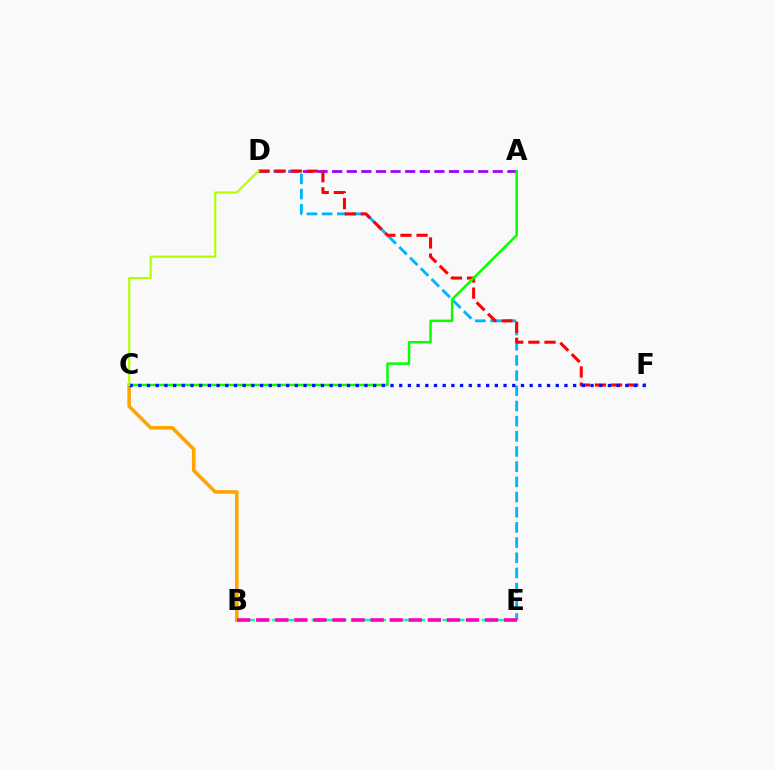{('A', 'D'): [{'color': '#9b00ff', 'line_style': 'dashed', 'thickness': 1.98}], ('D', 'E'): [{'color': '#00b5ff', 'line_style': 'dashed', 'thickness': 2.06}], ('D', 'F'): [{'color': '#ff0000', 'line_style': 'dashed', 'thickness': 2.19}], ('B', 'C'): [{'color': '#ffa500', 'line_style': 'solid', 'thickness': 2.58}], ('A', 'C'): [{'color': '#08ff00', 'line_style': 'solid', 'thickness': 1.79}], ('B', 'E'): [{'color': '#00ff9d', 'line_style': 'dashed', 'thickness': 1.78}, {'color': '#ff00bd', 'line_style': 'dashed', 'thickness': 2.59}], ('C', 'F'): [{'color': '#0010ff', 'line_style': 'dotted', 'thickness': 2.36}], ('C', 'D'): [{'color': '#b3ff00', 'line_style': 'solid', 'thickness': 1.56}]}